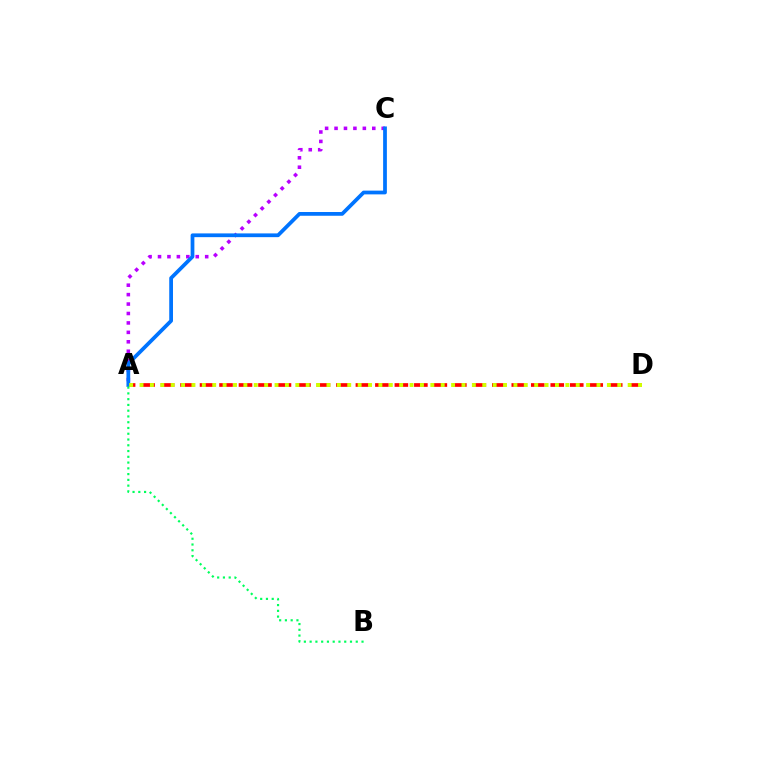{('A', 'D'): [{'color': '#ff0000', 'line_style': 'dashed', 'thickness': 2.65}, {'color': '#d1ff00', 'line_style': 'dotted', 'thickness': 2.82}], ('A', 'C'): [{'color': '#b900ff', 'line_style': 'dotted', 'thickness': 2.56}, {'color': '#0074ff', 'line_style': 'solid', 'thickness': 2.7}], ('A', 'B'): [{'color': '#00ff5c', 'line_style': 'dotted', 'thickness': 1.57}]}